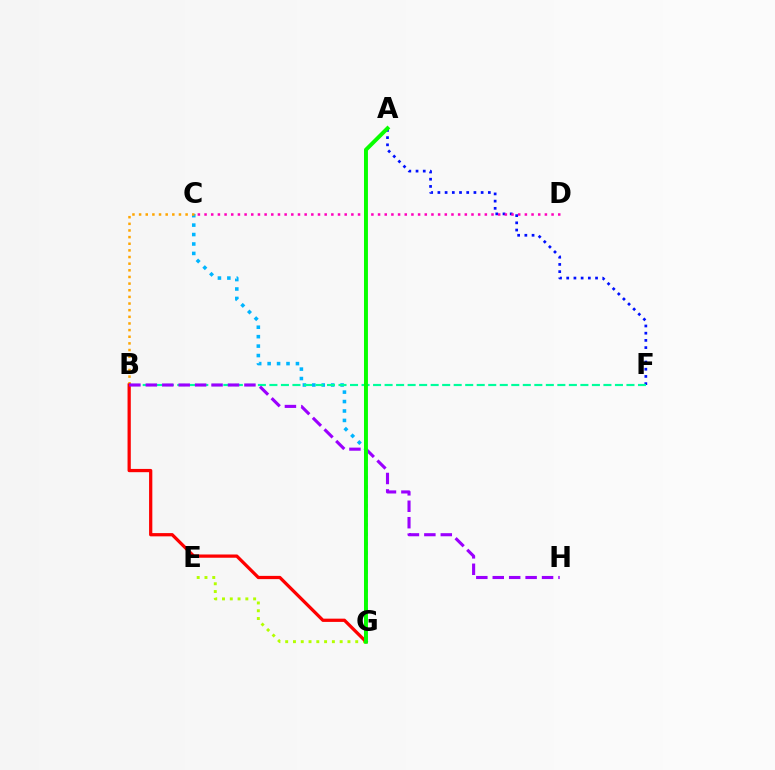{('A', 'F'): [{'color': '#0010ff', 'line_style': 'dotted', 'thickness': 1.96}], ('C', 'G'): [{'color': '#00b5ff', 'line_style': 'dotted', 'thickness': 2.56}], ('B', 'F'): [{'color': '#00ff9d', 'line_style': 'dashed', 'thickness': 1.56}], ('B', 'C'): [{'color': '#ffa500', 'line_style': 'dotted', 'thickness': 1.8}], ('E', 'G'): [{'color': '#b3ff00', 'line_style': 'dotted', 'thickness': 2.11}], ('B', 'G'): [{'color': '#ff0000', 'line_style': 'solid', 'thickness': 2.34}], ('B', 'H'): [{'color': '#9b00ff', 'line_style': 'dashed', 'thickness': 2.23}], ('C', 'D'): [{'color': '#ff00bd', 'line_style': 'dotted', 'thickness': 1.81}], ('A', 'G'): [{'color': '#08ff00', 'line_style': 'solid', 'thickness': 2.84}]}